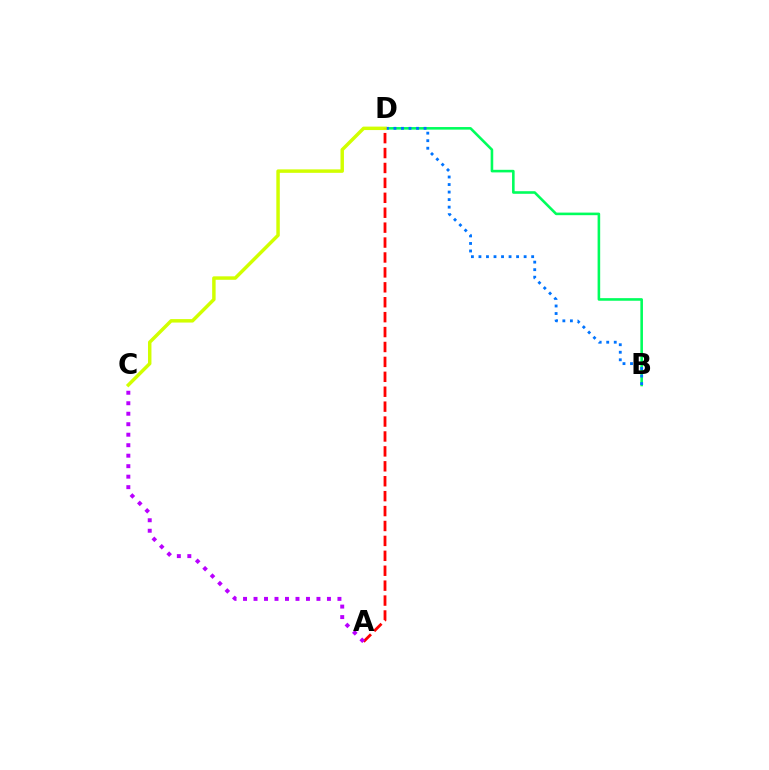{('B', 'D'): [{'color': '#00ff5c', 'line_style': 'solid', 'thickness': 1.87}, {'color': '#0074ff', 'line_style': 'dotted', 'thickness': 2.05}], ('C', 'D'): [{'color': '#d1ff00', 'line_style': 'solid', 'thickness': 2.49}], ('A', 'D'): [{'color': '#ff0000', 'line_style': 'dashed', 'thickness': 2.03}], ('A', 'C'): [{'color': '#b900ff', 'line_style': 'dotted', 'thickness': 2.85}]}